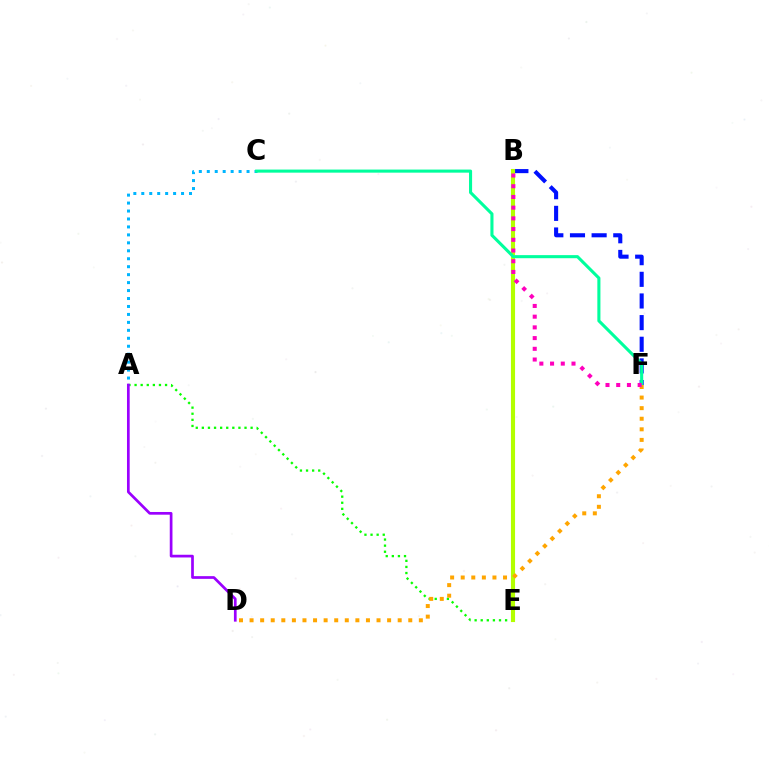{('A', 'E'): [{'color': '#08ff00', 'line_style': 'dotted', 'thickness': 1.66}], ('B', 'F'): [{'color': '#0010ff', 'line_style': 'dashed', 'thickness': 2.94}, {'color': '#ff00bd', 'line_style': 'dotted', 'thickness': 2.91}], ('A', 'C'): [{'color': '#00b5ff', 'line_style': 'dotted', 'thickness': 2.16}], ('B', 'E'): [{'color': '#ff0000', 'line_style': 'dashed', 'thickness': 1.9}, {'color': '#b3ff00', 'line_style': 'solid', 'thickness': 2.96}], ('A', 'D'): [{'color': '#9b00ff', 'line_style': 'solid', 'thickness': 1.95}], ('C', 'F'): [{'color': '#00ff9d', 'line_style': 'solid', 'thickness': 2.22}], ('D', 'F'): [{'color': '#ffa500', 'line_style': 'dotted', 'thickness': 2.87}]}